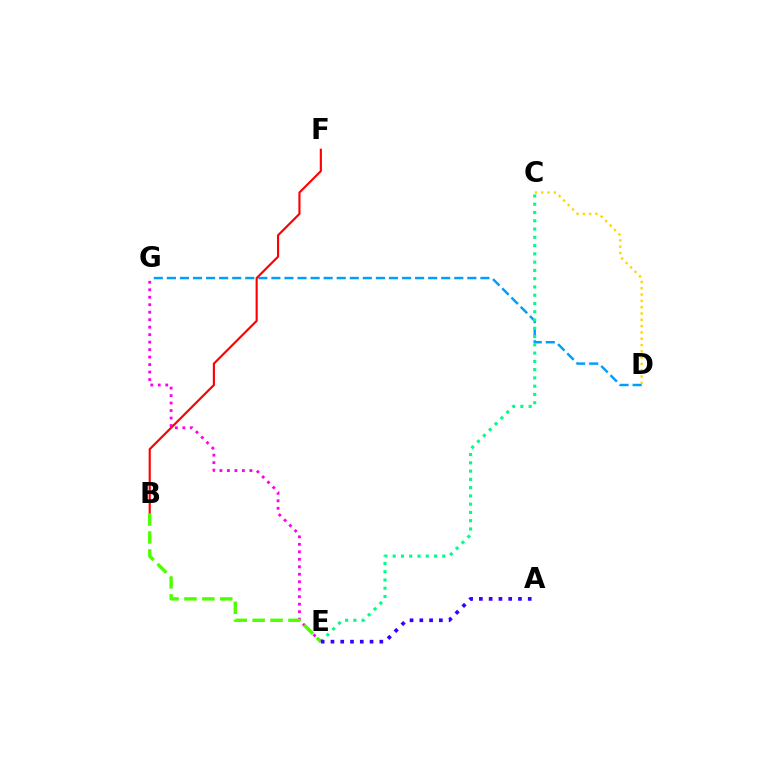{('D', 'G'): [{'color': '#009eff', 'line_style': 'dashed', 'thickness': 1.77}], ('E', 'G'): [{'color': '#ff00ed', 'line_style': 'dotted', 'thickness': 2.03}], ('C', 'E'): [{'color': '#00ff86', 'line_style': 'dotted', 'thickness': 2.25}], ('B', 'F'): [{'color': '#ff0000', 'line_style': 'solid', 'thickness': 1.54}], ('B', 'E'): [{'color': '#4fff00', 'line_style': 'dashed', 'thickness': 2.43}], ('C', 'D'): [{'color': '#ffd500', 'line_style': 'dotted', 'thickness': 1.71}], ('A', 'E'): [{'color': '#3700ff', 'line_style': 'dotted', 'thickness': 2.66}]}